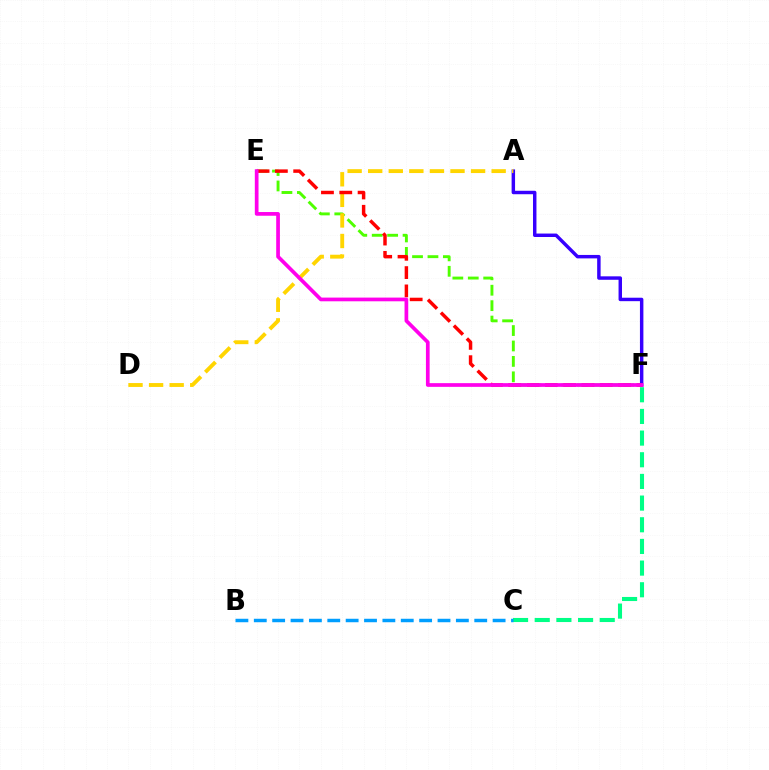{('A', 'F'): [{'color': '#3700ff', 'line_style': 'solid', 'thickness': 2.48}], ('E', 'F'): [{'color': '#4fff00', 'line_style': 'dashed', 'thickness': 2.1}, {'color': '#ff0000', 'line_style': 'dashed', 'thickness': 2.49}, {'color': '#ff00ed', 'line_style': 'solid', 'thickness': 2.67}], ('A', 'D'): [{'color': '#ffd500', 'line_style': 'dashed', 'thickness': 2.8}], ('C', 'F'): [{'color': '#00ff86', 'line_style': 'dashed', 'thickness': 2.94}], ('B', 'C'): [{'color': '#009eff', 'line_style': 'dashed', 'thickness': 2.5}]}